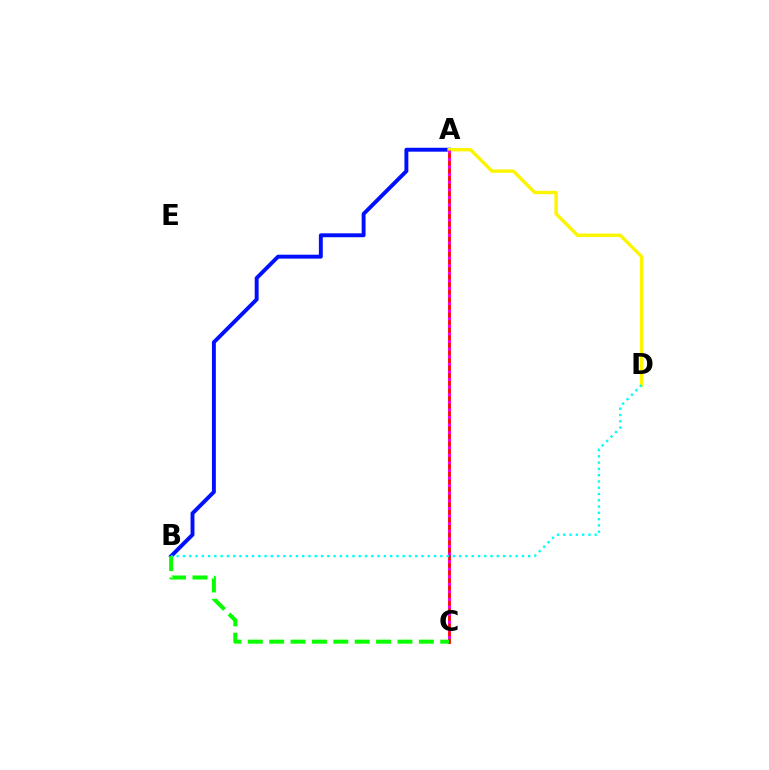{('A', 'B'): [{'color': '#0010ff', 'line_style': 'solid', 'thickness': 2.81}], ('A', 'C'): [{'color': '#ff0000', 'line_style': 'solid', 'thickness': 2.01}, {'color': '#ee00ff', 'line_style': 'dotted', 'thickness': 2.06}], ('B', 'C'): [{'color': '#08ff00', 'line_style': 'dashed', 'thickness': 2.91}], ('A', 'D'): [{'color': '#fcf500', 'line_style': 'solid', 'thickness': 2.45}], ('B', 'D'): [{'color': '#00fff6', 'line_style': 'dotted', 'thickness': 1.71}]}